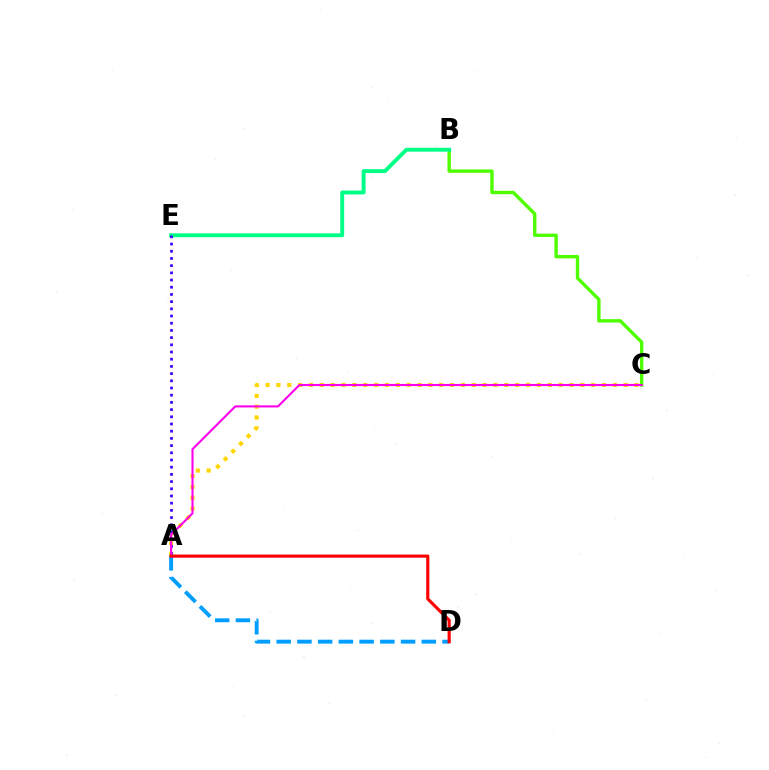{('A', 'C'): [{'color': '#ffd500', 'line_style': 'dotted', 'thickness': 2.95}, {'color': '#ff00ed', 'line_style': 'solid', 'thickness': 1.52}], ('B', 'C'): [{'color': '#4fff00', 'line_style': 'solid', 'thickness': 2.44}], ('B', 'E'): [{'color': '#00ff86', 'line_style': 'solid', 'thickness': 2.8}], ('A', 'E'): [{'color': '#3700ff', 'line_style': 'dotted', 'thickness': 1.96}], ('A', 'D'): [{'color': '#009eff', 'line_style': 'dashed', 'thickness': 2.82}, {'color': '#ff0000', 'line_style': 'solid', 'thickness': 2.27}]}